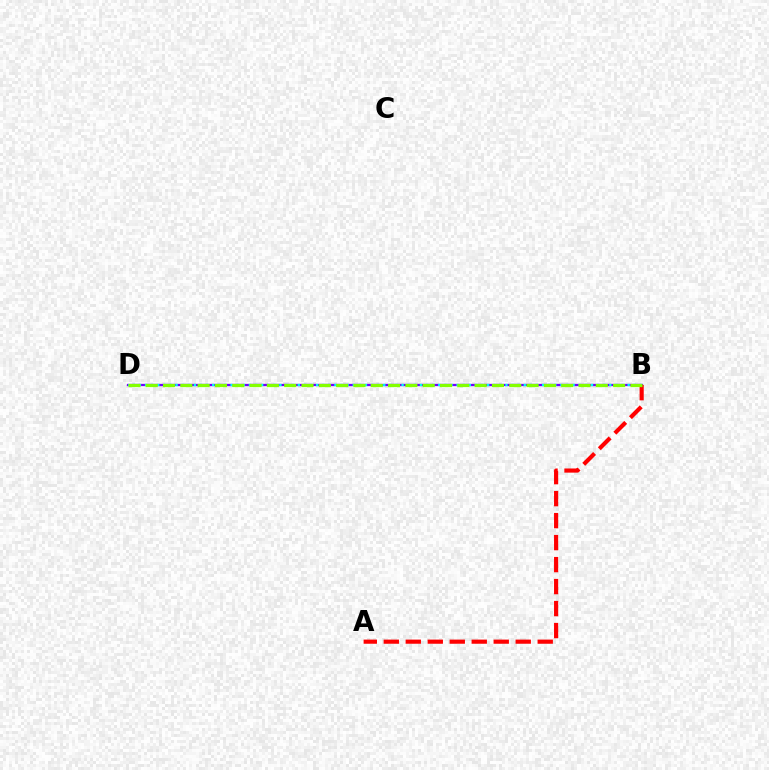{('B', 'D'): [{'color': '#7200ff', 'line_style': 'solid', 'thickness': 1.65}, {'color': '#00fff6', 'line_style': 'dotted', 'thickness': 1.66}, {'color': '#84ff00', 'line_style': 'dashed', 'thickness': 2.35}], ('A', 'B'): [{'color': '#ff0000', 'line_style': 'dashed', 'thickness': 2.99}]}